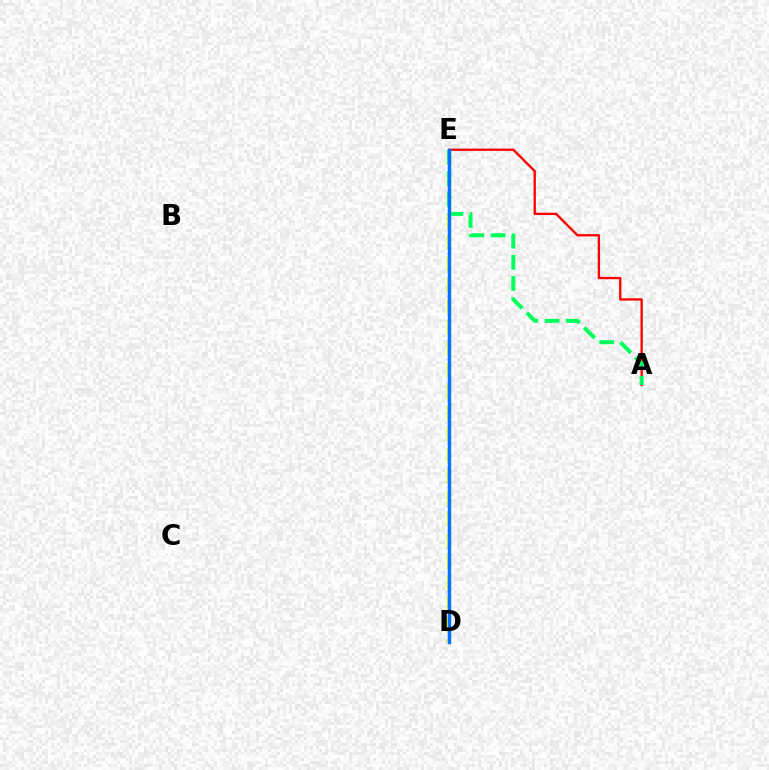{('D', 'E'): [{'color': '#b900ff', 'line_style': 'dotted', 'thickness': 1.67}, {'color': '#d1ff00', 'line_style': 'dashed', 'thickness': 2.89}, {'color': '#0074ff', 'line_style': 'solid', 'thickness': 2.44}], ('A', 'E'): [{'color': '#ff0000', 'line_style': 'solid', 'thickness': 1.68}, {'color': '#00ff5c', 'line_style': 'dashed', 'thickness': 2.88}]}